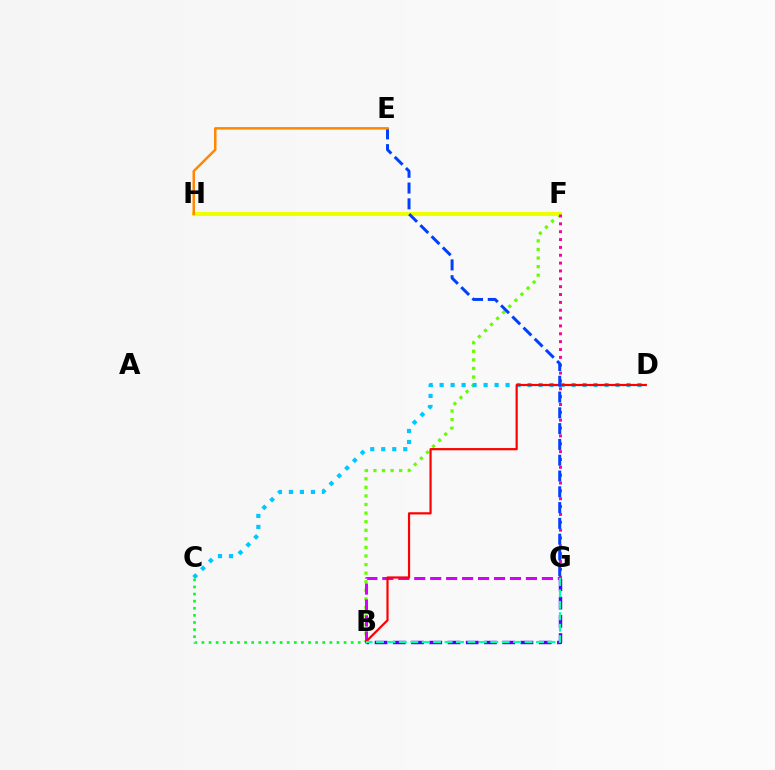{('B', 'F'): [{'color': '#66ff00', 'line_style': 'dotted', 'thickness': 2.33}], ('C', 'D'): [{'color': '#00c7ff', 'line_style': 'dotted', 'thickness': 2.99}], ('F', 'H'): [{'color': '#eeff00', 'line_style': 'solid', 'thickness': 2.95}], ('B', 'G'): [{'color': '#d600ff', 'line_style': 'dashed', 'thickness': 2.17}, {'color': '#4f00ff', 'line_style': 'dashed', 'thickness': 2.48}, {'color': '#00ffaf', 'line_style': 'dashed', 'thickness': 1.55}], ('B', 'C'): [{'color': '#00ff27', 'line_style': 'dotted', 'thickness': 1.93}], ('B', 'D'): [{'color': '#ff0000', 'line_style': 'solid', 'thickness': 1.59}], ('F', 'G'): [{'color': '#ff00a0', 'line_style': 'dotted', 'thickness': 2.13}], ('E', 'G'): [{'color': '#003fff', 'line_style': 'dashed', 'thickness': 2.15}], ('E', 'H'): [{'color': '#ff8800', 'line_style': 'solid', 'thickness': 1.8}]}